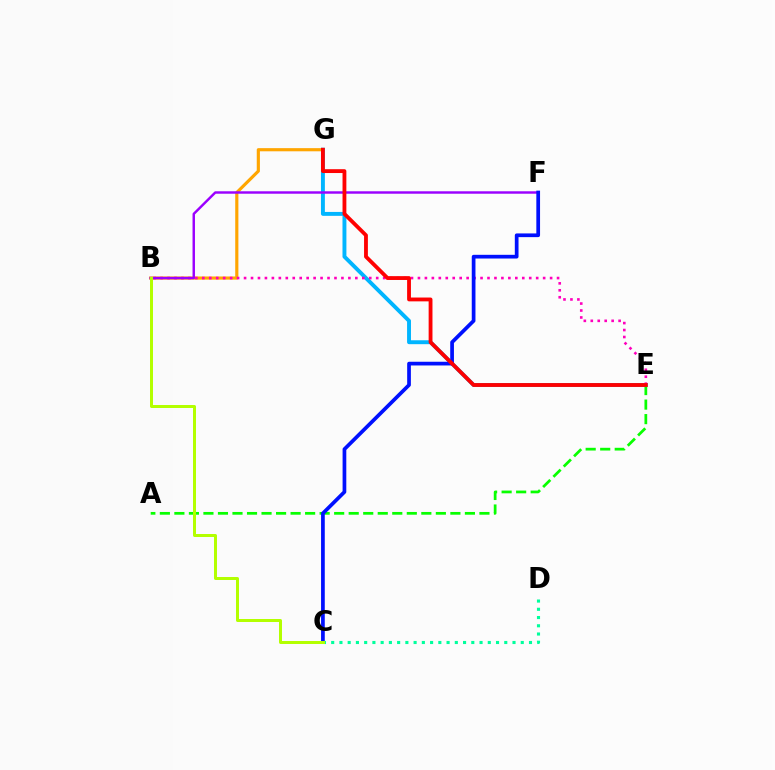{('C', 'D'): [{'color': '#00ff9d', 'line_style': 'dotted', 'thickness': 2.24}], ('B', 'G'): [{'color': '#ffa500', 'line_style': 'solid', 'thickness': 2.27}], ('E', 'G'): [{'color': '#00b5ff', 'line_style': 'solid', 'thickness': 2.82}, {'color': '#ff0000', 'line_style': 'solid', 'thickness': 2.76}], ('B', 'E'): [{'color': '#ff00bd', 'line_style': 'dotted', 'thickness': 1.89}], ('B', 'F'): [{'color': '#9b00ff', 'line_style': 'solid', 'thickness': 1.76}], ('A', 'E'): [{'color': '#08ff00', 'line_style': 'dashed', 'thickness': 1.97}], ('C', 'F'): [{'color': '#0010ff', 'line_style': 'solid', 'thickness': 2.67}], ('B', 'C'): [{'color': '#b3ff00', 'line_style': 'solid', 'thickness': 2.16}]}